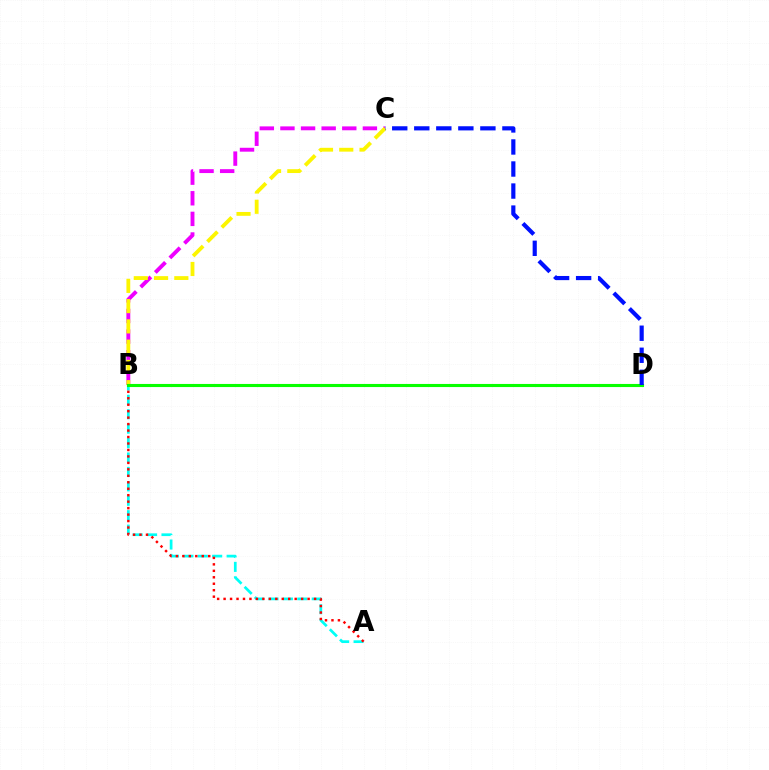{('B', 'C'): [{'color': '#ee00ff', 'line_style': 'dashed', 'thickness': 2.8}, {'color': '#fcf500', 'line_style': 'dashed', 'thickness': 2.75}], ('A', 'B'): [{'color': '#00fff6', 'line_style': 'dashed', 'thickness': 1.96}, {'color': '#ff0000', 'line_style': 'dotted', 'thickness': 1.76}], ('B', 'D'): [{'color': '#08ff00', 'line_style': 'solid', 'thickness': 2.23}], ('C', 'D'): [{'color': '#0010ff', 'line_style': 'dashed', 'thickness': 2.99}]}